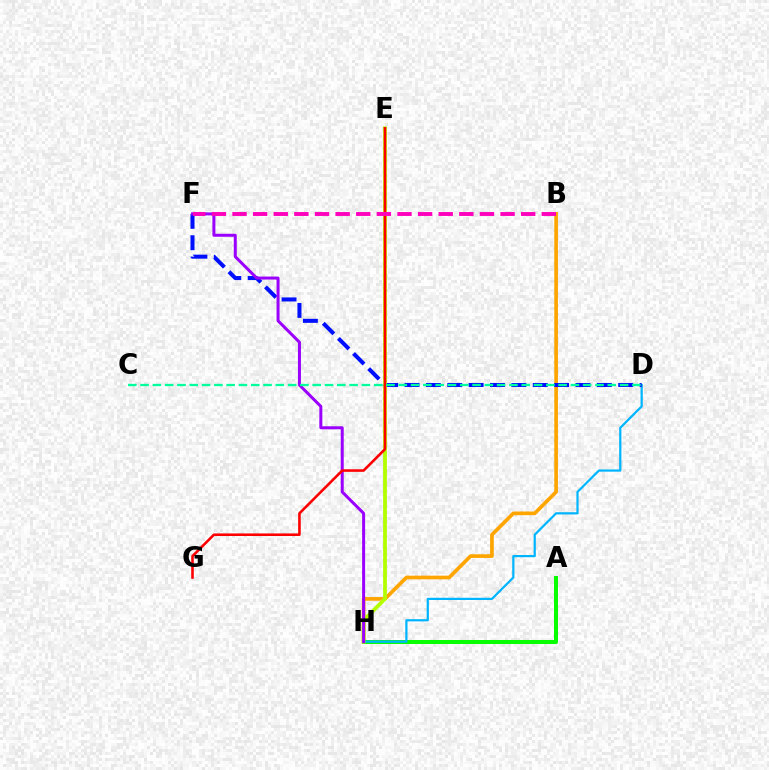{('B', 'H'): [{'color': '#ffa500', 'line_style': 'solid', 'thickness': 2.65}], ('A', 'H'): [{'color': '#08ff00', 'line_style': 'solid', 'thickness': 2.88}], ('D', 'H'): [{'color': '#00b5ff', 'line_style': 'solid', 'thickness': 1.6}], ('D', 'F'): [{'color': '#0010ff', 'line_style': 'dashed', 'thickness': 2.9}], ('E', 'H'): [{'color': '#b3ff00', 'line_style': 'solid', 'thickness': 2.71}], ('F', 'H'): [{'color': '#9b00ff', 'line_style': 'solid', 'thickness': 2.16}], ('E', 'G'): [{'color': '#ff0000', 'line_style': 'solid', 'thickness': 1.86}], ('C', 'D'): [{'color': '#00ff9d', 'line_style': 'dashed', 'thickness': 1.67}], ('B', 'F'): [{'color': '#ff00bd', 'line_style': 'dashed', 'thickness': 2.8}]}